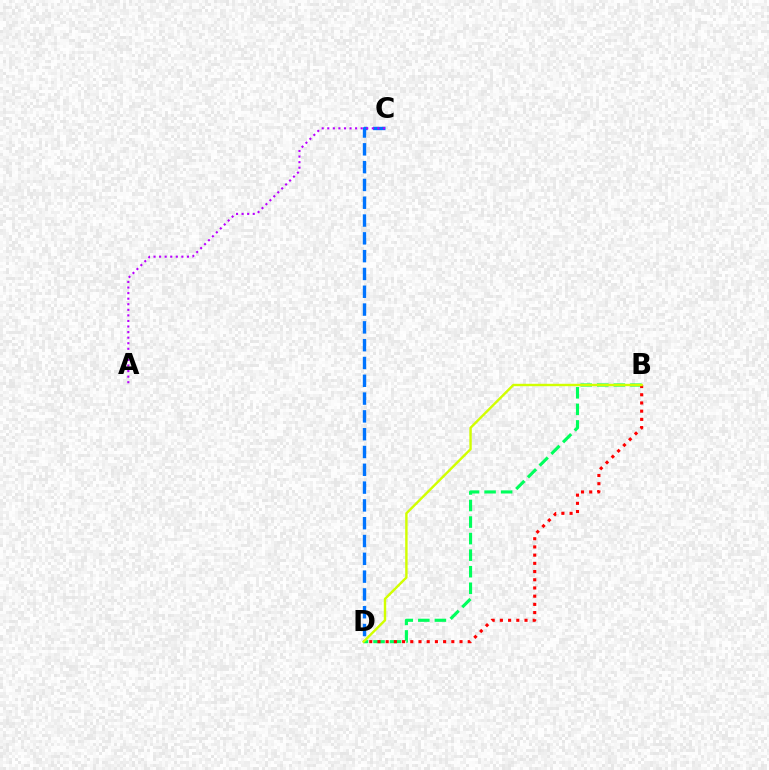{('C', 'D'): [{'color': '#0074ff', 'line_style': 'dashed', 'thickness': 2.42}], ('A', 'C'): [{'color': '#b900ff', 'line_style': 'dotted', 'thickness': 1.51}], ('B', 'D'): [{'color': '#00ff5c', 'line_style': 'dashed', 'thickness': 2.25}, {'color': '#ff0000', 'line_style': 'dotted', 'thickness': 2.23}, {'color': '#d1ff00', 'line_style': 'solid', 'thickness': 1.73}]}